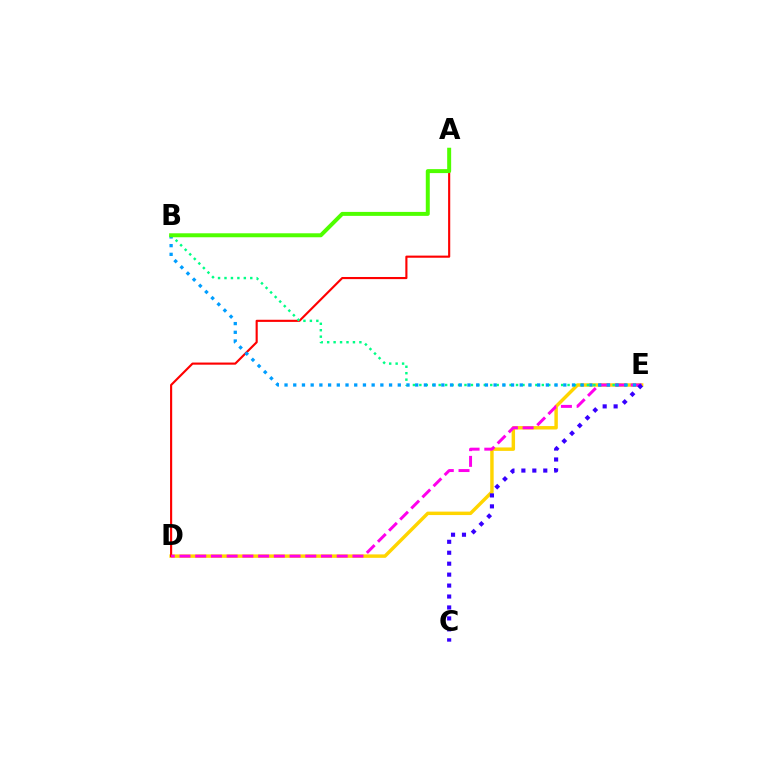{('D', 'E'): [{'color': '#ffd500', 'line_style': 'solid', 'thickness': 2.48}, {'color': '#ff00ed', 'line_style': 'dashed', 'thickness': 2.14}], ('A', 'D'): [{'color': '#ff0000', 'line_style': 'solid', 'thickness': 1.54}], ('B', 'E'): [{'color': '#00ff86', 'line_style': 'dotted', 'thickness': 1.75}, {'color': '#009eff', 'line_style': 'dotted', 'thickness': 2.37}], ('A', 'B'): [{'color': '#4fff00', 'line_style': 'solid', 'thickness': 2.86}], ('C', 'E'): [{'color': '#3700ff', 'line_style': 'dotted', 'thickness': 2.97}]}